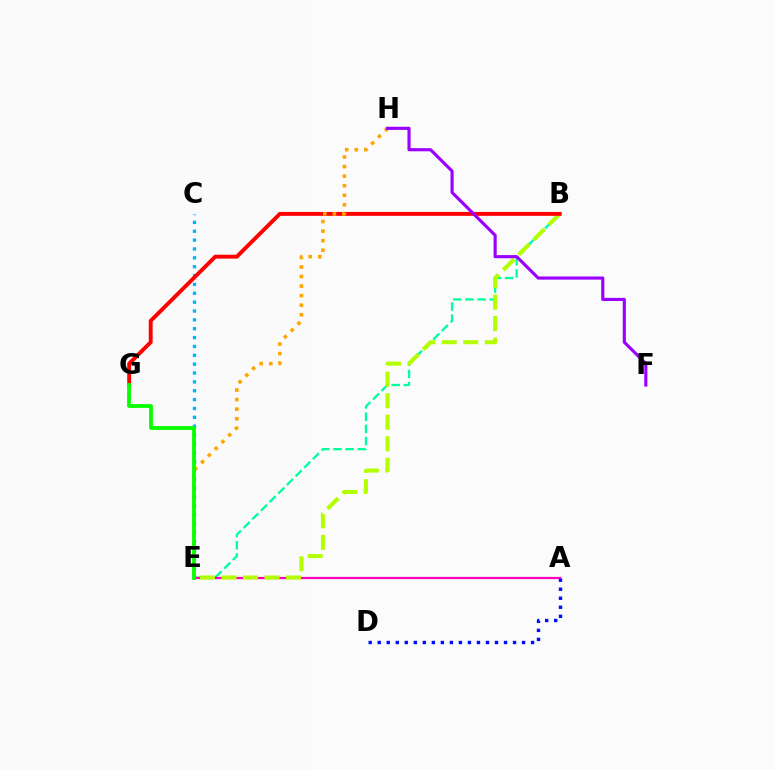{('C', 'E'): [{'color': '#00b5ff', 'line_style': 'dotted', 'thickness': 2.41}], ('B', 'E'): [{'color': '#00ff9d', 'line_style': 'dashed', 'thickness': 1.66}, {'color': '#b3ff00', 'line_style': 'dashed', 'thickness': 2.92}], ('A', 'E'): [{'color': '#ff00bd', 'line_style': 'solid', 'thickness': 1.61}], ('B', 'G'): [{'color': '#ff0000', 'line_style': 'solid', 'thickness': 2.81}], ('E', 'H'): [{'color': '#ffa500', 'line_style': 'dotted', 'thickness': 2.6}], ('E', 'G'): [{'color': '#08ff00', 'line_style': 'solid', 'thickness': 2.73}], ('F', 'H'): [{'color': '#9b00ff', 'line_style': 'solid', 'thickness': 2.26}], ('A', 'D'): [{'color': '#0010ff', 'line_style': 'dotted', 'thickness': 2.45}]}